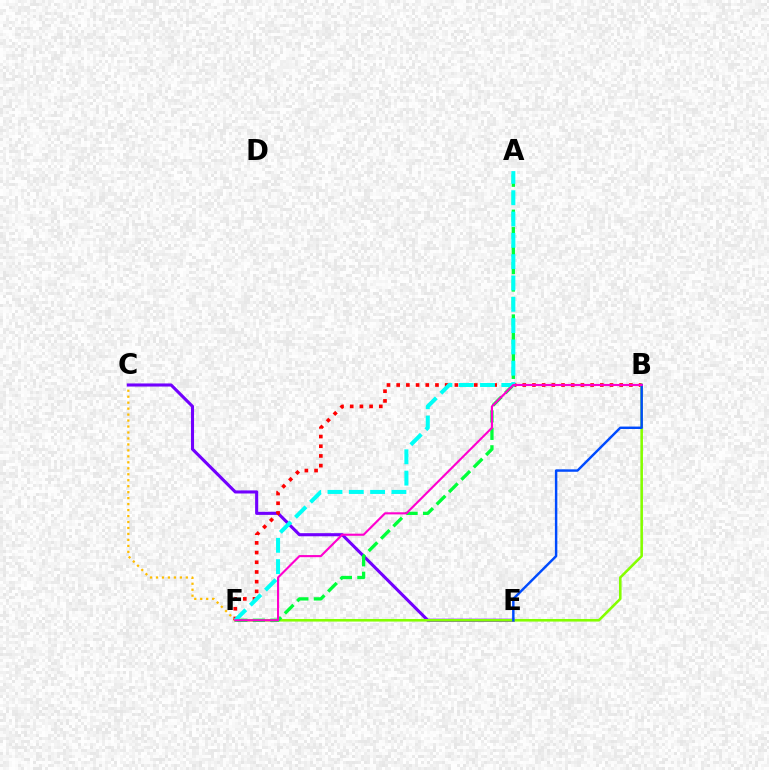{('C', 'F'): [{'color': '#ffbd00', 'line_style': 'dotted', 'thickness': 1.62}], ('C', 'E'): [{'color': '#7200ff', 'line_style': 'solid', 'thickness': 2.23}], ('B', 'F'): [{'color': '#ff0000', 'line_style': 'dotted', 'thickness': 2.63}, {'color': '#84ff00', 'line_style': 'solid', 'thickness': 1.86}, {'color': '#ff00cf', 'line_style': 'solid', 'thickness': 1.53}], ('A', 'F'): [{'color': '#00ff39', 'line_style': 'dashed', 'thickness': 2.37}, {'color': '#00fff6', 'line_style': 'dashed', 'thickness': 2.89}], ('B', 'E'): [{'color': '#004bff', 'line_style': 'solid', 'thickness': 1.76}]}